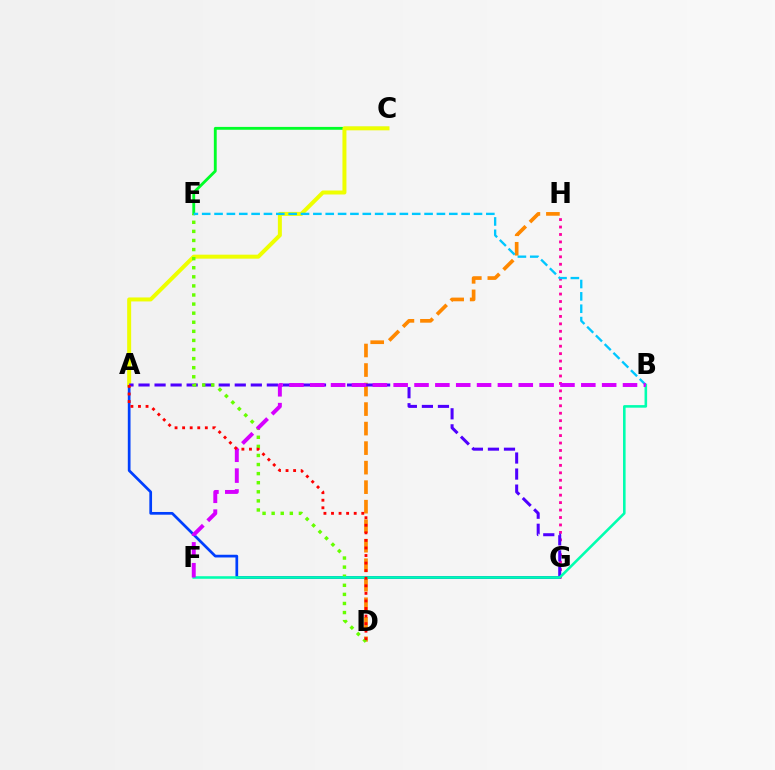{('C', 'E'): [{'color': '#00ff27', 'line_style': 'solid', 'thickness': 2.06}], ('A', 'G'): [{'color': '#003fff', 'line_style': 'solid', 'thickness': 1.95}, {'color': '#4f00ff', 'line_style': 'dashed', 'thickness': 2.18}], ('A', 'C'): [{'color': '#eeff00', 'line_style': 'solid', 'thickness': 2.87}], ('G', 'H'): [{'color': '#ff00a0', 'line_style': 'dotted', 'thickness': 2.02}], ('D', 'H'): [{'color': '#ff8800', 'line_style': 'dashed', 'thickness': 2.65}], ('D', 'E'): [{'color': '#66ff00', 'line_style': 'dotted', 'thickness': 2.47}], ('B', 'E'): [{'color': '#00c7ff', 'line_style': 'dashed', 'thickness': 1.68}], ('B', 'F'): [{'color': '#00ffaf', 'line_style': 'solid', 'thickness': 1.86}, {'color': '#d600ff', 'line_style': 'dashed', 'thickness': 2.83}], ('A', 'D'): [{'color': '#ff0000', 'line_style': 'dotted', 'thickness': 2.06}]}